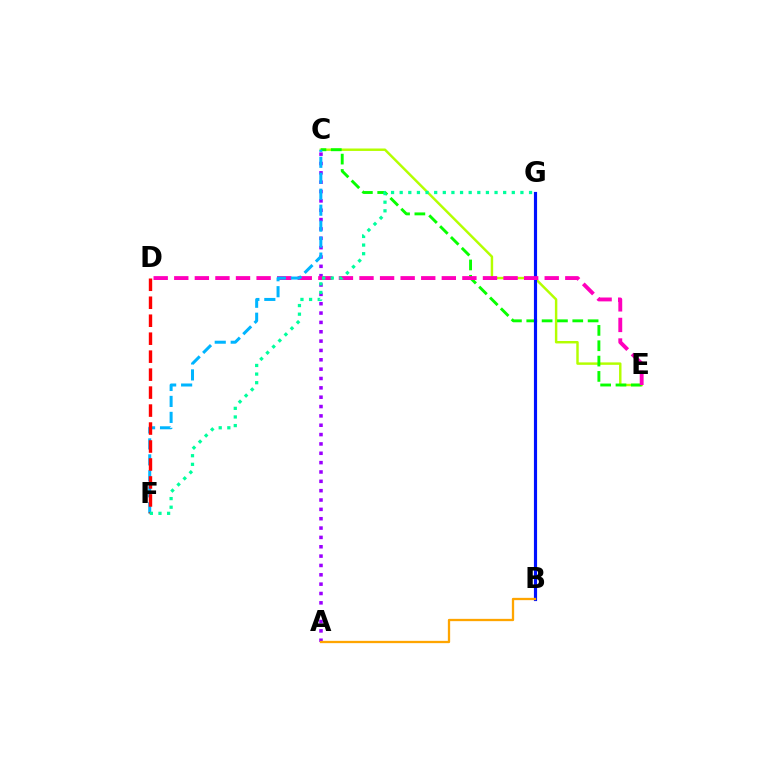{('A', 'C'): [{'color': '#9b00ff', 'line_style': 'dotted', 'thickness': 2.54}], ('C', 'E'): [{'color': '#b3ff00', 'line_style': 'solid', 'thickness': 1.76}, {'color': '#08ff00', 'line_style': 'dashed', 'thickness': 2.08}], ('B', 'G'): [{'color': '#0010ff', 'line_style': 'solid', 'thickness': 2.28}], ('A', 'B'): [{'color': '#ffa500', 'line_style': 'solid', 'thickness': 1.65}], ('D', 'E'): [{'color': '#ff00bd', 'line_style': 'dashed', 'thickness': 2.8}], ('C', 'F'): [{'color': '#00b5ff', 'line_style': 'dashed', 'thickness': 2.17}], ('D', 'F'): [{'color': '#ff0000', 'line_style': 'dashed', 'thickness': 2.44}], ('F', 'G'): [{'color': '#00ff9d', 'line_style': 'dotted', 'thickness': 2.34}]}